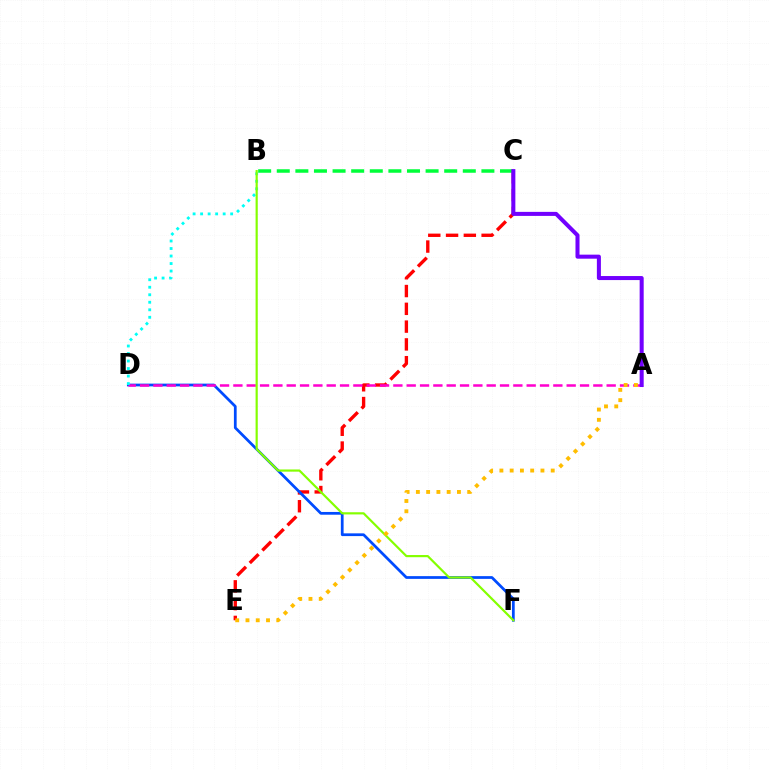{('C', 'E'): [{'color': '#ff0000', 'line_style': 'dashed', 'thickness': 2.42}], ('D', 'F'): [{'color': '#004bff', 'line_style': 'solid', 'thickness': 1.98}], ('A', 'D'): [{'color': '#ff00cf', 'line_style': 'dashed', 'thickness': 1.81}], ('B', 'C'): [{'color': '#00ff39', 'line_style': 'dashed', 'thickness': 2.53}], ('A', 'C'): [{'color': '#7200ff', 'line_style': 'solid', 'thickness': 2.9}], ('B', 'D'): [{'color': '#00fff6', 'line_style': 'dotted', 'thickness': 2.04}], ('B', 'F'): [{'color': '#84ff00', 'line_style': 'solid', 'thickness': 1.57}], ('A', 'E'): [{'color': '#ffbd00', 'line_style': 'dotted', 'thickness': 2.79}]}